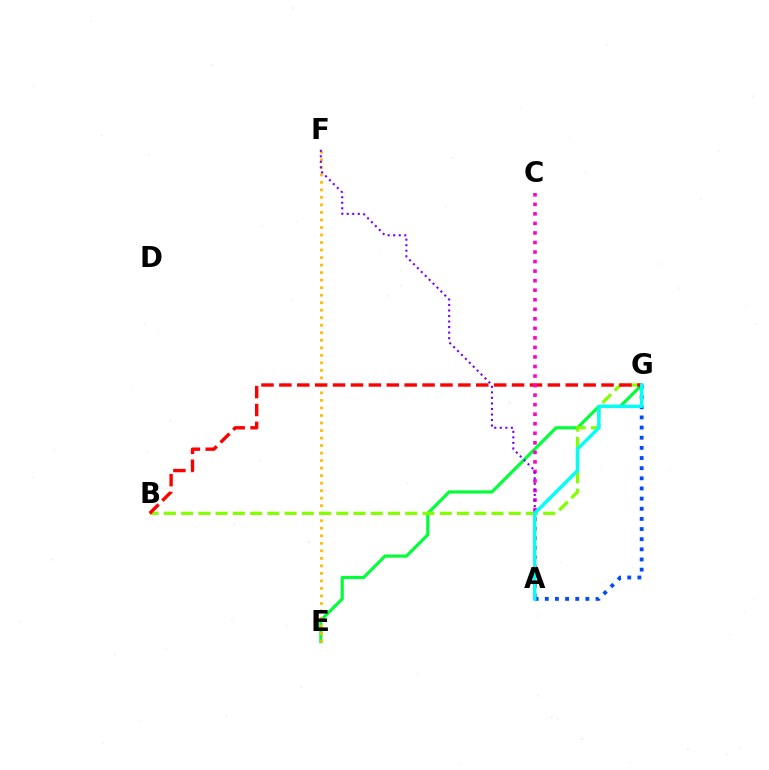{('E', 'G'): [{'color': '#00ff39', 'line_style': 'solid', 'thickness': 2.27}], ('E', 'F'): [{'color': '#ffbd00', 'line_style': 'dotted', 'thickness': 2.04}], ('B', 'G'): [{'color': '#84ff00', 'line_style': 'dashed', 'thickness': 2.34}, {'color': '#ff0000', 'line_style': 'dashed', 'thickness': 2.43}], ('A', 'G'): [{'color': '#004bff', 'line_style': 'dotted', 'thickness': 2.76}, {'color': '#00fff6', 'line_style': 'solid', 'thickness': 2.45}], ('A', 'C'): [{'color': '#ff00cf', 'line_style': 'dotted', 'thickness': 2.59}], ('A', 'F'): [{'color': '#7200ff', 'line_style': 'dotted', 'thickness': 1.5}]}